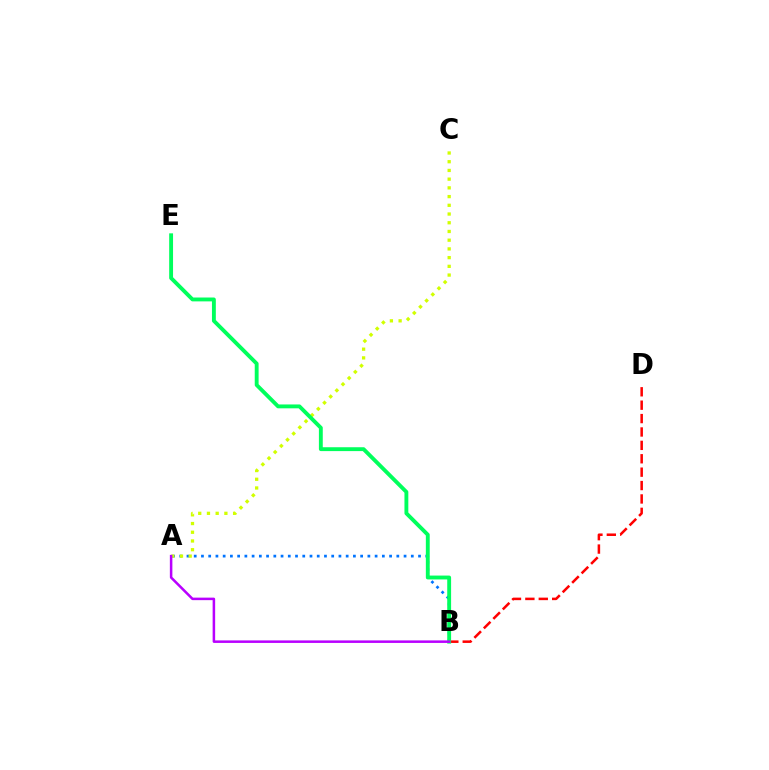{('A', 'B'): [{'color': '#0074ff', 'line_style': 'dotted', 'thickness': 1.97}, {'color': '#b900ff', 'line_style': 'solid', 'thickness': 1.82}], ('A', 'C'): [{'color': '#d1ff00', 'line_style': 'dotted', 'thickness': 2.37}], ('B', 'D'): [{'color': '#ff0000', 'line_style': 'dashed', 'thickness': 1.82}], ('B', 'E'): [{'color': '#00ff5c', 'line_style': 'solid', 'thickness': 2.78}]}